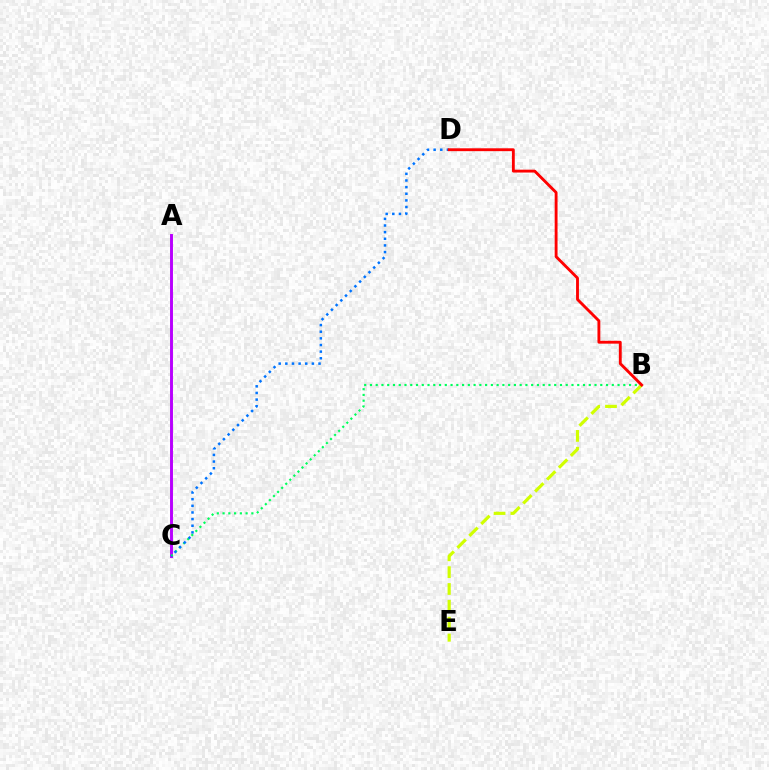{('A', 'C'): [{'color': '#b900ff', 'line_style': 'solid', 'thickness': 2.11}], ('B', 'E'): [{'color': '#d1ff00', 'line_style': 'dashed', 'thickness': 2.29}], ('B', 'C'): [{'color': '#00ff5c', 'line_style': 'dotted', 'thickness': 1.56}], ('C', 'D'): [{'color': '#0074ff', 'line_style': 'dotted', 'thickness': 1.8}], ('B', 'D'): [{'color': '#ff0000', 'line_style': 'solid', 'thickness': 2.06}]}